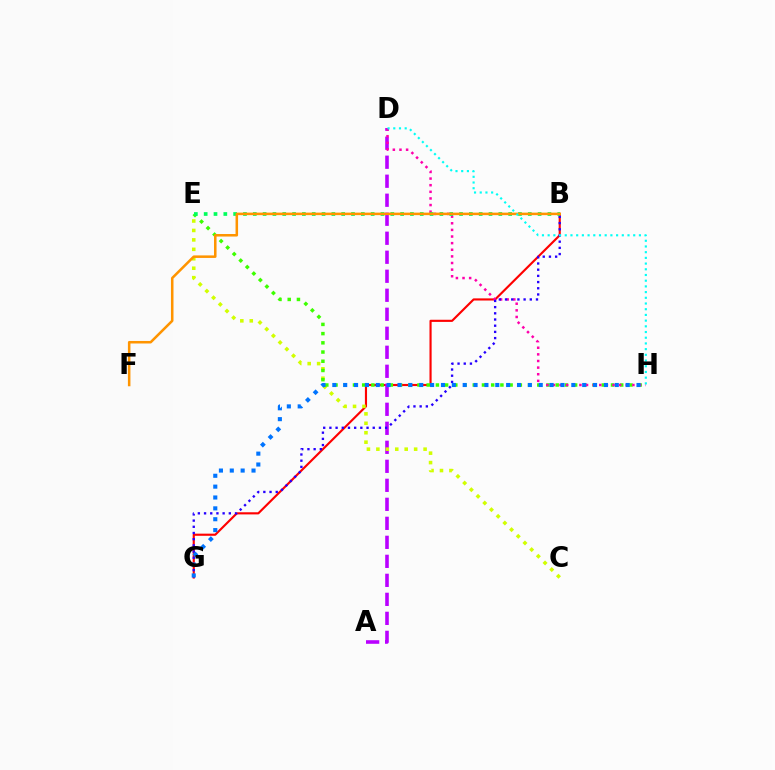{('B', 'G'): [{'color': '#ff0000', 'line_style': 'solid', 'thickness': 1.54}, {'color': '#2500ff', 'line_style': 'dotted', 'thickness': 1.68}], ('A', 'D'): [{'color': '#b900ff', 'line_style': 'dashed', 'thickness': 2.58}], ('C', 'E'): [{'color': '#d1ff00', 'line_style': 'dotted', 'thickness': 2.57}], ('E', 'H'): [{'color': '#3dff00', 'line_style': 'dotted', 'thickness': 2.5}], ('D', 'H'): [{'color': '#ff00ac', 'line_style': 'dotted', 'thickness': 1.8}, {'color': '#00fff6', 'line_style': 'dotted', 'thickness': 1.55}], ('G', 'H'): [{'color': '#0074ff', 'line_style': 'dotted', 'thickness': 2.95}], ('B', 'E'): [{'color': '#00ff5c', 'line_style': 'dotted', 'thickness': 2.67}], ('B', 'F'): [{'color': '#ff9400', 'line_style': 'solid', 'thickness': 1.82}]}